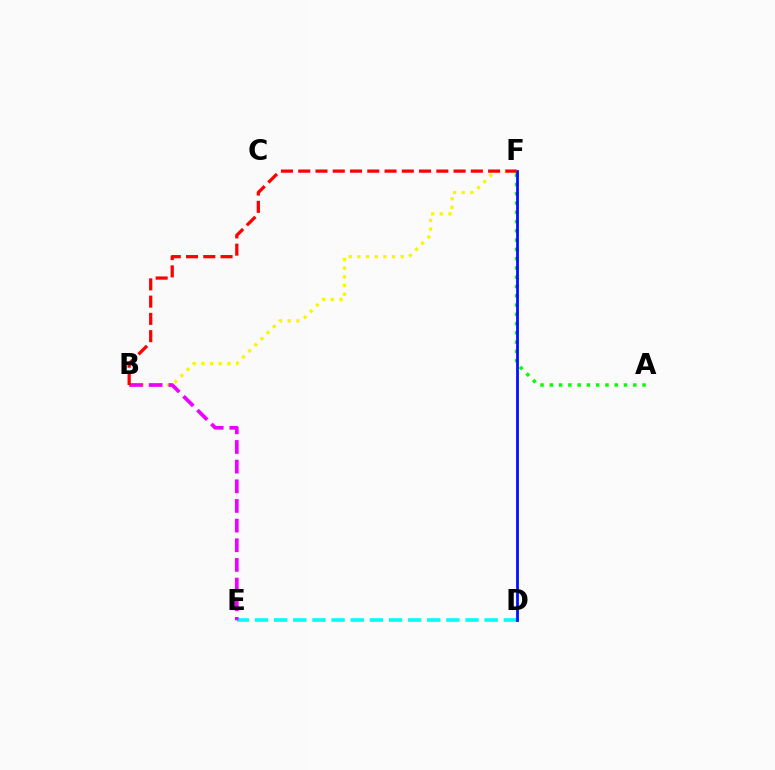{('B', 'F'): [{'color': '#fcf500', 'line_style': 'dotted', 'thickness': 2.35}, {'color': '#ff0000', 'line_style': 'dashed', 'thickness': 2.34}], ('A', 'F'): [{'color': '#08ff00', 'line_style': 'dotted', 'thickness': 2.52}], ('D', 'E'): [{'color': '#00fff6', 'line_style': 'dashed', 'thickness': 2.6}], ('D', 'F'): [{'color': '#0010ff', 'line_style': 'solid', 'thickness': 2.0}], ('B', 'E'): [{'color': '#ee00ff', 'line_style': 'dashed', 'thickness': 2.67}]}